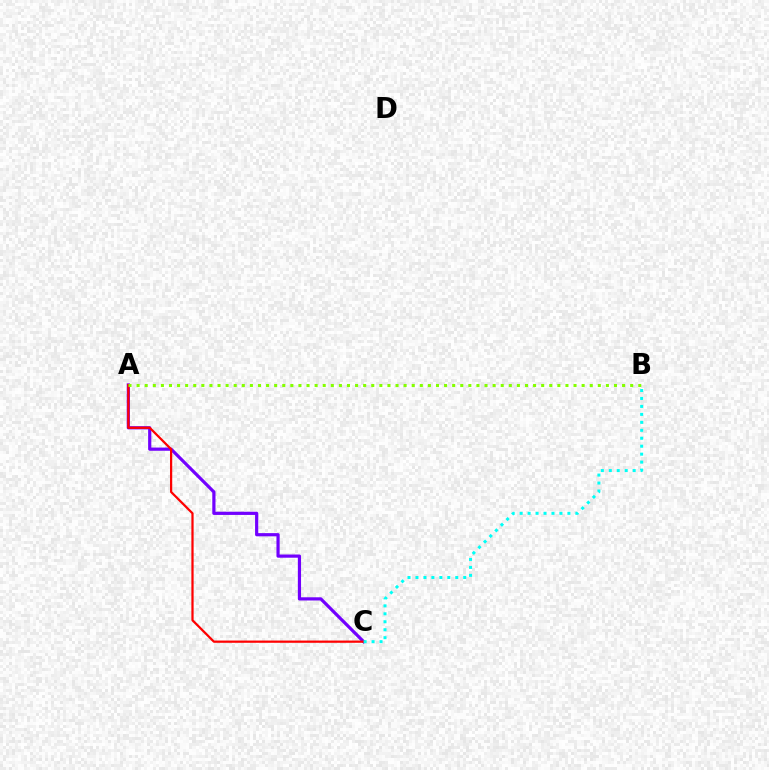{('A', 'C'): [{'color': '#7200ff', 'line_style': 'solid', 'thickness': 2.3}, {'color': '#ff0000', 'line_style': 'solid', 'thickness': 1.61}], ('A', 'B'): [{'color': '#84ff00', 'line_style': 'dotted', 'thickness': 2.2}], ('B', 'C'): [{'color': '#00fff6', 'line_style': 'dotted', 'thickness': 2.16}]}